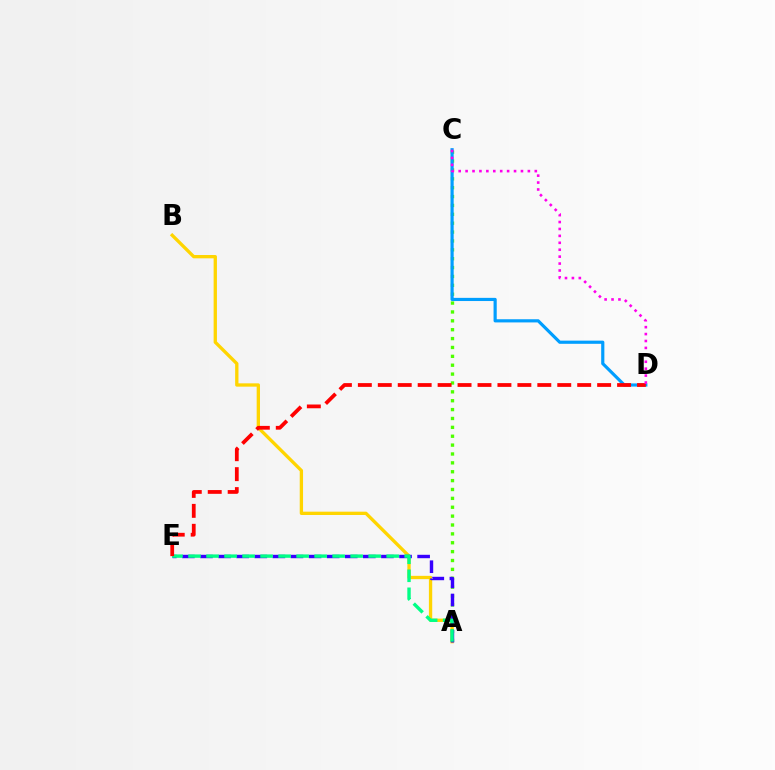{('A', 'C'): [{'color': '#4fff00', 'line_style': 'dotted', 'thickness': 2.41}], ('A', 'B'): [{'color': '#ffd500', 'line_style': 'solid', 'thickness': 2.39}], ('A', 'E'): [{'color': '#3700ff', 'line_style': 'dashed', 'thickness': 2.46}, {'color': '#00ff86', 'line_style': 'dashed', 'thickness': 2.45}], ('C', 'D'): [{'color': '#009eff', 'line_style': 'solid', 'thickness': 2.28}, {'color': '#ff00ed', 'line_style': 'dotted', 'thickness': 1.88}], ('D', 'E'): [{'color': '#ff0000', 'line_style': 'dashed', 'thickness': 2.71}]}